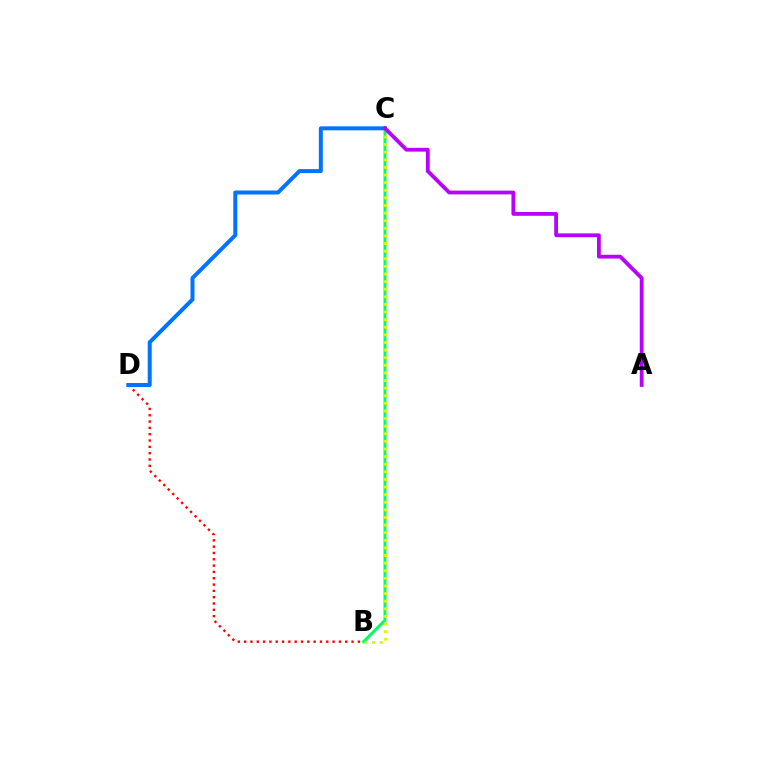{('B', 'C'): [{'color': '#00ff5c', 'line_style': 'solid', 'thickness': 2.13}, {'color': '#d1ff00', 'line_style': 'dotted', 'thickness': 2.07}], ('B', 'D'): [{'color': '#ff0000', 'line_style': 'dotted', 'thickness': 1.72}], ('C', 'D'): [{'color': '#0074ff', 'line_style': 'solid', 'thickness': 2.87}], ('A', 'C'): [{'color': '#b900ff', 'line_style': 'solid', 'thickness': 2.73}]}